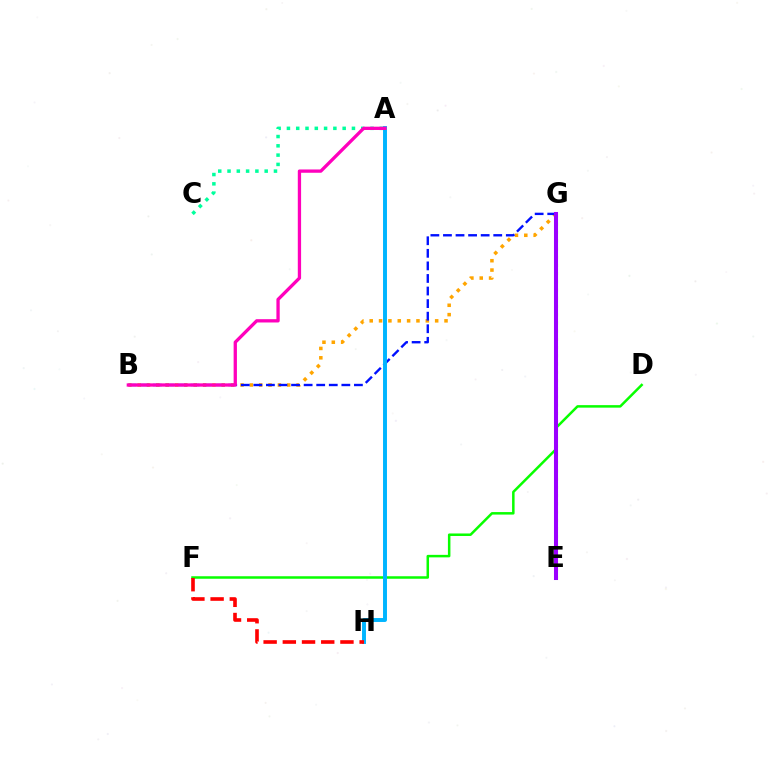{('D', 'F'): [{'color': '#08ff00', 'line_style': 'solid', 'thickness': 1.81}], ('A', 'C'): [{'color': '#00ff9d', 'line_style': 'dotted', 'thickness': 2.52}], ('B', 'G'): [{'color': '#ffa500', 'line_style': 'dotted', 'thickness': 2.54}, {'color': '#0010ff', 'line_style': 'dashed', 'thickness': 1.71}], ('A', 'H'): [{'color': '#00b5ff', 'line_style': 'solid', 'thickness': 2.84}], ('E', 'G'): [{'color': '#b3ff00', 'line_style': 'dotted', 'thickness': 2.23}, {'color': '#9b00ff', 'line_style': 'solid', 'thickness': 2.91}], ('F', 'H'): [{'color': '#ff0000', 'line_style': 'dashed', 'thickness': 2.61}], ('A', 'B'): [{'color': '#ff00bd', 'line_style': 'solid', 'thickness': 2.37}]}